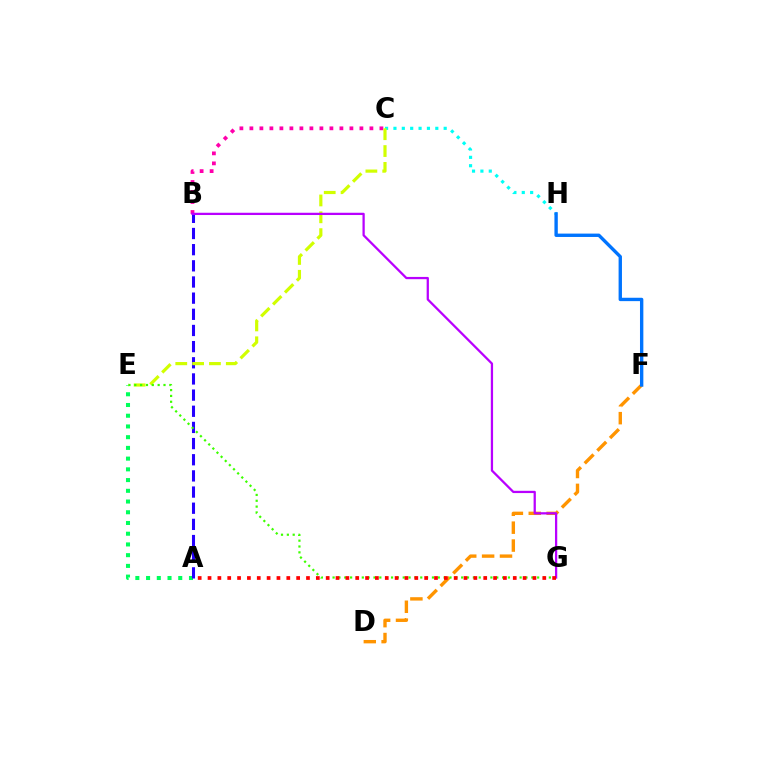{('A', 'E'): [{'color': '#00ff5c', 'line_style': 'dotted', 'thickness': 2.91}], ('A', 'B'): [{'color': '#2500ff', 'line_style': 'dashed', 'thickness': 2.2}], ('C', 'H'): [{'color': '#00fff6', 'line_style': 'dotted', 'thickness': 2.27}], ('B', 'C'): [{'color': '#ff00ac', 'line_style': 'dotted', 'thickness': 2.72}], ('D', 'F'): [{'color': '#ff9400', 'line_style': 'dashed', 'thickness': 2.43}], ('C', 'E'): [{'color': '#d1ff00', 'line_style': 'dashed', 'thickness': 2.29}], ('F', 'H'): [{'color': '#0074ff', 'line_style': 'solid', 'thickness': 2.42}], ('E', 'G'): [{'color': '#3dff00', 'line_style': 'dotted', 'thickness': 1.59}], ('B', 'G'): [{'color': '#b900ff', 'line_style': 'solid', 'thickness': 1.63}], ('A', 'G'): [{'color': '#ff0000', 'line_style': 'dotted', 'thickness': 2.68}]}